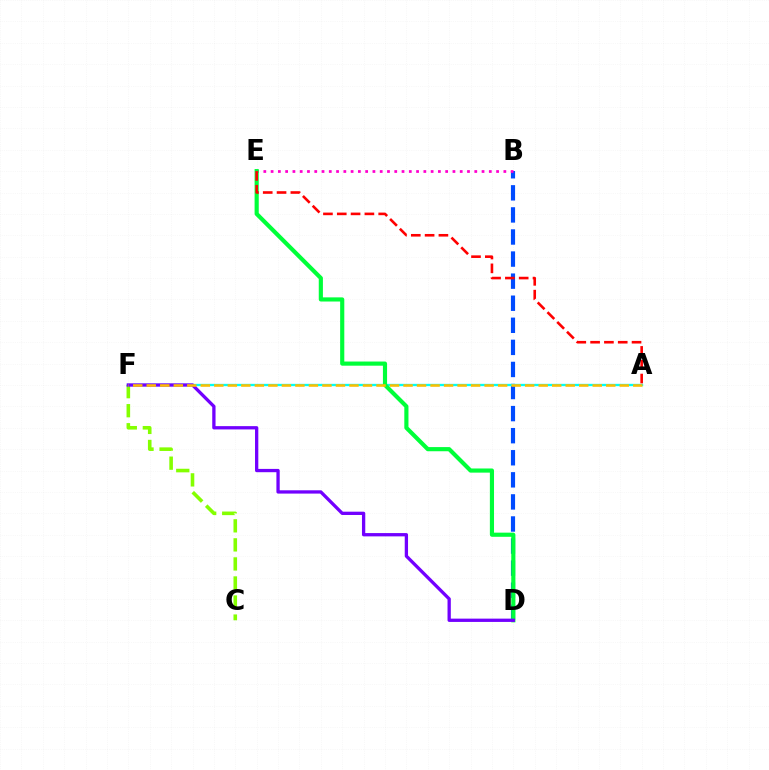{('C', 'F'): [{'color': '#84ff00', 'line_style': 'dashed', 'thickness': 2.59}], ('B', 'D'): [{'color': '#004bff', 'line_style': 'dashed', 'thickness': 3.0}], ('A', 'F'): [{'color': '#00fff6', 'line_style': 'solid', 'thickness': 1.68}, {'color': '#ffbd00', 'line_style': 'dashed', 'thickness': 1.84}], ('B', 'E'): [{'color': '#ff00cf', 'line_style': 'dotted', 'thickness': 1.98}], ('D', 'E'): [{'color': '#00ff39', 'line_style': 'solid', 'thickness': 2.99}], ('A', 'E'): [{'color': '#ff0000', 'line_style': 'dashed', 'thickness': 1.88}], ('D', 'F'): [{'color': '#7200ff', 'line_style': 'solid', 'thickness': 2.37}]}